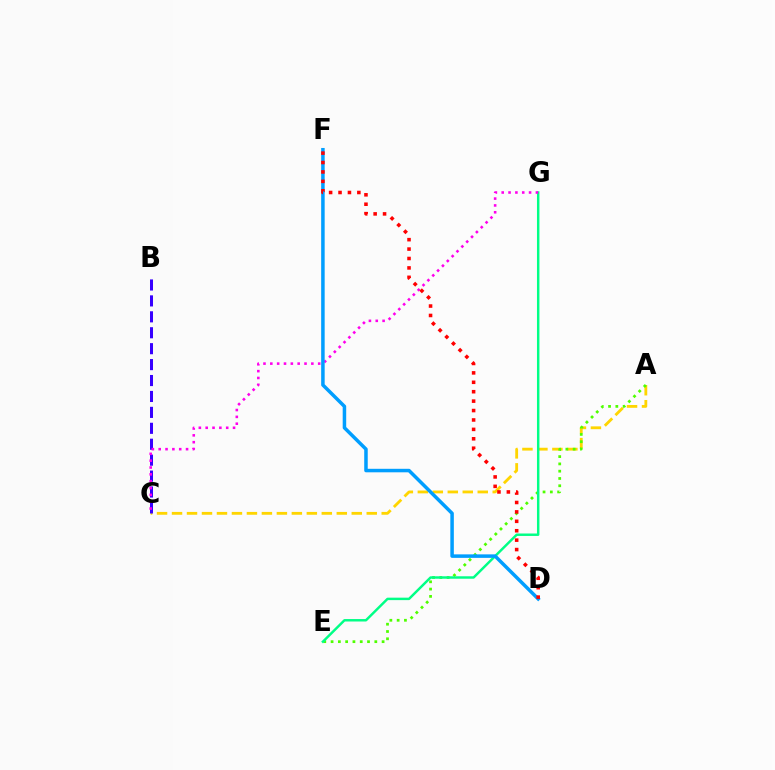{('A', 'C'): [{'color': '#ffd500', 'line_style': 'dashed', 'thickness': 2.03}], ('A', 'E'): [{'color': '#4fff00', 'line_style': 'dotted', 'thickness': 1.98}], ('B', 'C'): [{'color': '#3700ff', 'line_style': 'dashed', 'thickness': 2.16}], ('E', 'G'): [{'color': '#00ff86', 'line_style': 'solid', 'thickness': 1.77}], ('C', 'G'): [{'color': '#ff00ed', 'line_style': 'dotted', 'thickness': 1.86}], ('D', 'F'): [{'color': '#009eff', 'line_style': 'solid', 'thickness': 2.52}, {'color': '#ff0000', 'line_style': 'dotted', 'thickness': 2.56}]}